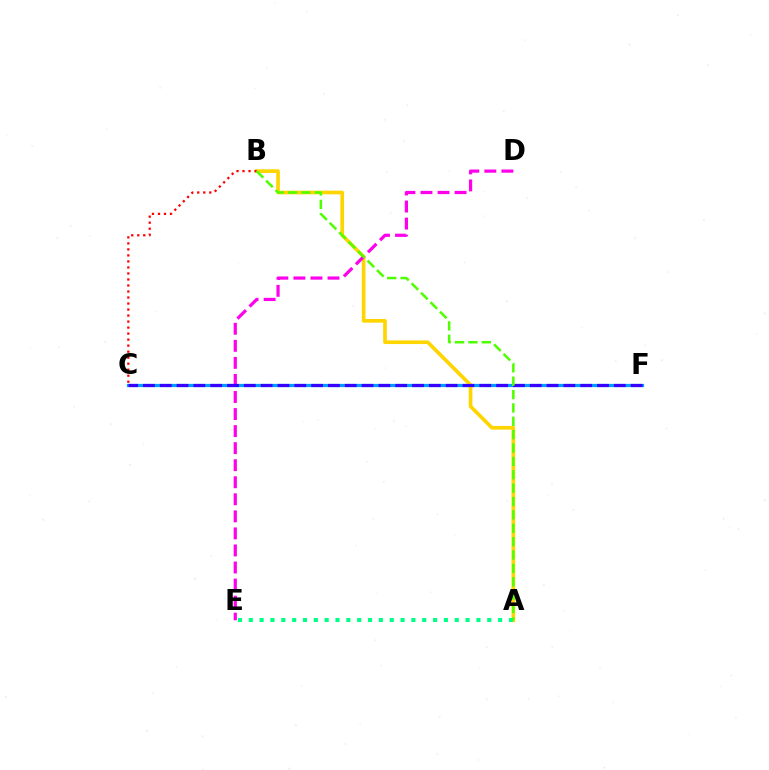{('C', 'F'): [{'color': '#009eff', 'line_style': 'solid', 'thickness': 2.32}, {'color': '#3700ff', 'line_style': 'dashed', 'thickness': 2.28}], ('A', 'B'): [{'color': '#ffd500', 'line_style': 'solid', 'thickness': 2.63}, {'color': '#4fff00', 'line_style': 'dashed', 'thickness': 1.82}], ('A', 'E'): [{'color': '#00ff86', 'line_style': 'dotted', 'thickness': 2.95}], ('B', 'C'): [{'color': '#ff0000', 'line_style': 'dotted', 'thickness': 1.63}], ('D', 'E'): [{'color': '#ff00ed', 'line_style': 'dashed', 'thickness': 2.32}]}